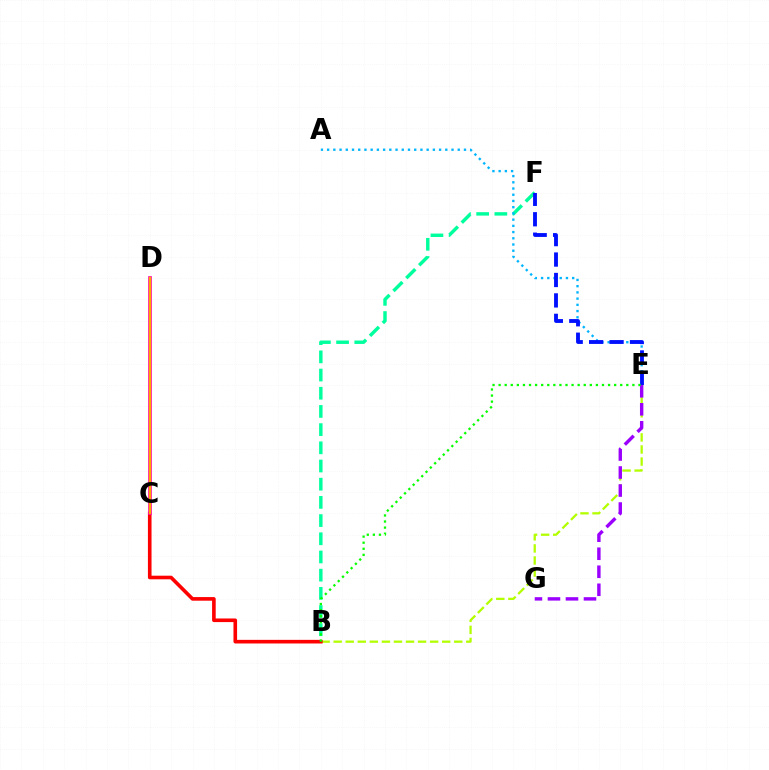{('B', 'F'): [{'color': '#00ff9d', 'line_style': 'dashed', 'thickness': 2.47}], ('B', 'E'): [{'color': '#b3ff00', 'line_style': 'dashed', 'thickness': 1.64}, {'color': '#08ff00', 'line_style': 'dotted', 'thickness': 1.65}], ('B', 'C'): [{'color': '#ff0000', 'line_style': 'solid', 'thickness': 2.61}], ('A', 'E'): [{'color': '#00b5ff', 'line_style': 'dotted', 'thickness': 1.69}], ('E', 'F'): [{'color': '#0010ff', 'line_style': 'dashed', 'thickness': 2.78}], ('E', 'G'): [{'color': '#9b00ff', 'line_style': 'dashed', 'thickness': 2.45}], ('C', 'D'): [{'color': '#ff00bd', 'line_style': 'solid', 'thickness': 2.66}, {'color': '#ffa500', 'line_style': 'solid', 'thickness': 1.68}]}